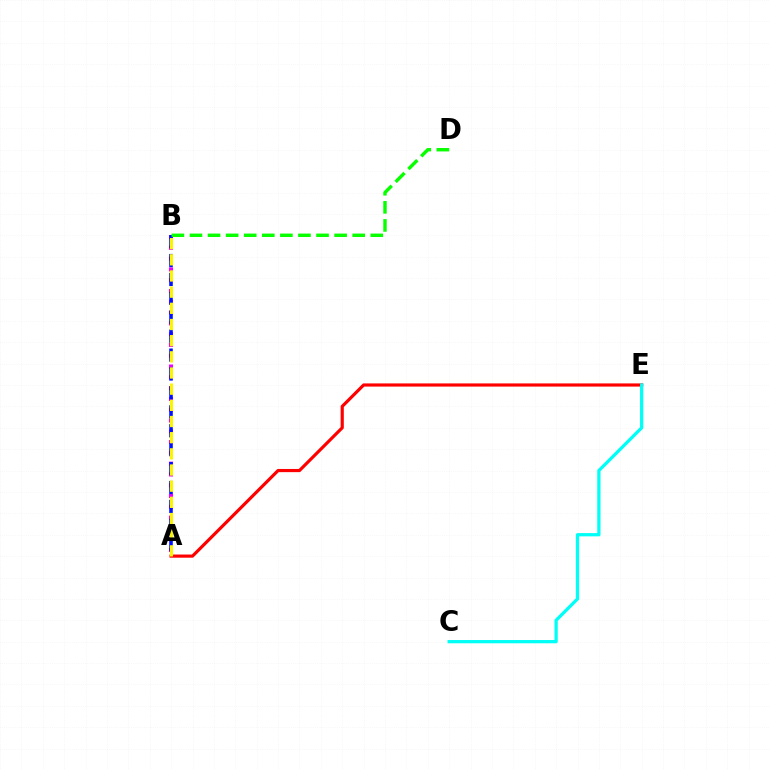{('A', 'E'): [{'color': '#ff0000', 'line_style': 'solid', 'thickness': 2.28}], ('A', 'B'): [{'color': '#ee00ff', 'line_style': 'dotted', 'thickness': 2.93}, {'color': '#0010ff', 'line_style': 'dashed', 'thickness': 2.57}, {'color': '#fcf500', 'line_style': 'dashed', 'thickness': 2.2}], ('C', 'E'): [{'color': '#00fff6', 'line_style': 'solid', 'thickness': 2.34}], ('B', 'D'): [{'color': '#08ff00', 'line_style': 'dashed', 'thickness': 2.46}]}